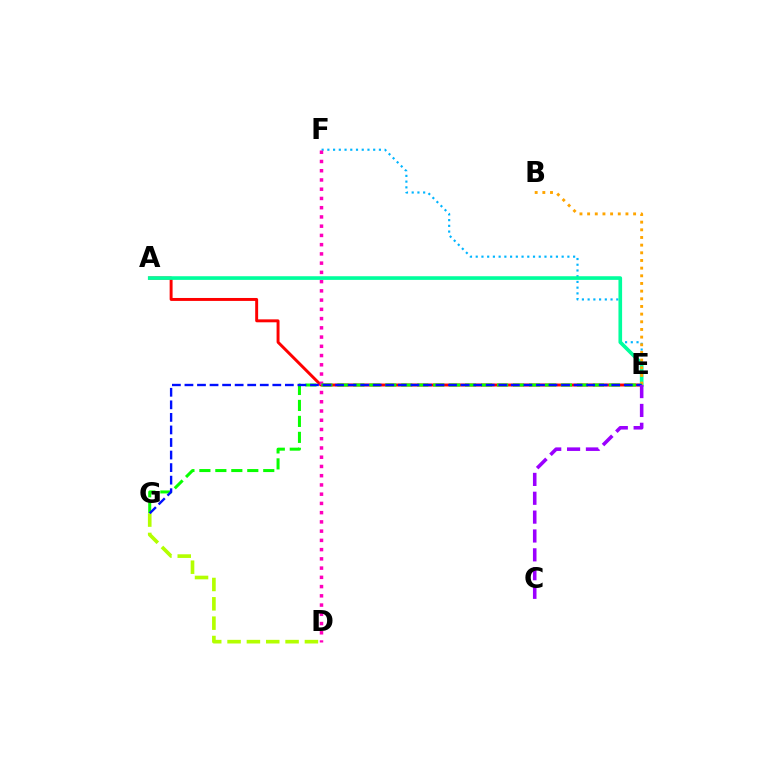{('E', 'F'): [{'color': '#00b5ff', 'line_style': 'dotted', 'thickness': 1.56}], ('A', 'E'): [{'color': '#ff0000', 'line_style': 'solid', 'thickness': 2.11}, {'color': '#00ff9d', 'line_style': 'solid', 'thickness': 2.63}], ('D', 'F'): [{'color': '#ff00bd', 'line_style': 'dotted', 'thickness': 2.51}], ('B', 'E'): [{'color': '#ffa500', 'line_style': 'dotted', 'thickness': 2.08}], ('E', 'G'): [{'color': '#08ff00', 'line_style': 'dashed', 'thickness': 2.17}, {'color': '#0010ff', 'line_style': 'dashed', 'thickness': 1.71}], ('D', 'G'): [{'color': '#b3ff00', 'line_style': 'dashed', 'thickness': 2.63}], ('C', 'E'): [{'color': '#9b00ff', 'line_style': 'dashed', 'thickness': 2.56}]}